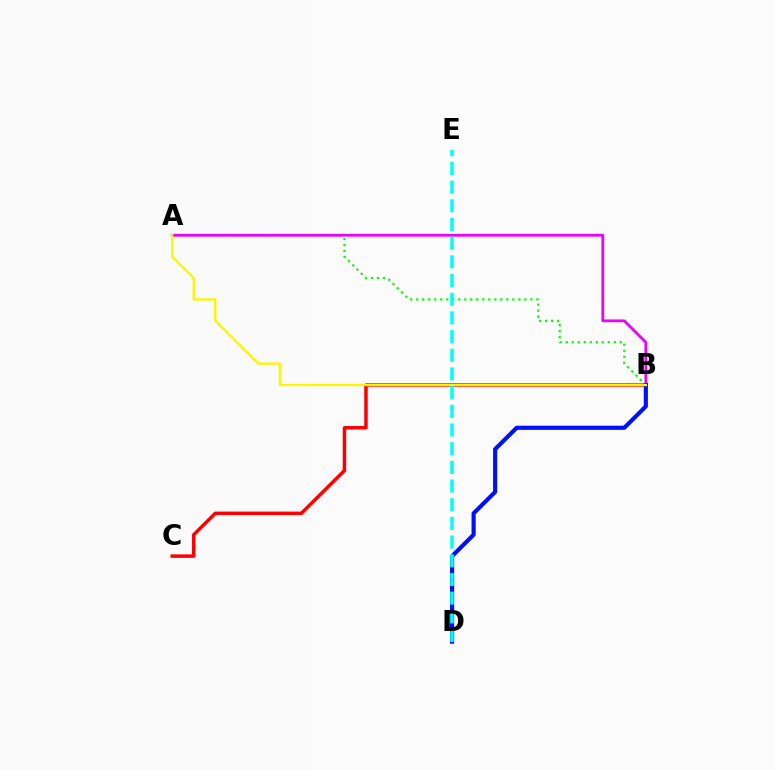{('B', 'C'): [{'color': '#ff0000', 'line_style': 'solid', 'thickness': 2.5}], ('A', 'B'): [{'color': '#08ff00', 'line_style': 'dotted', 'thickness': 1.63}, {'color': '#ee00ff', 'line_style': 'solid', 'thickness': 1.99}, {'color': '#fcf500', 'line_style': 'solid', 'thickness': 1.68}], ('B', 'D'): [{'color': '#0010ff', 'line_style': 'solid', 'thickness': 2.99}], ('D', 'E'): [{'color': '#00fff6', 'line_style': 'dashed', 'thickness': 2.54}]}